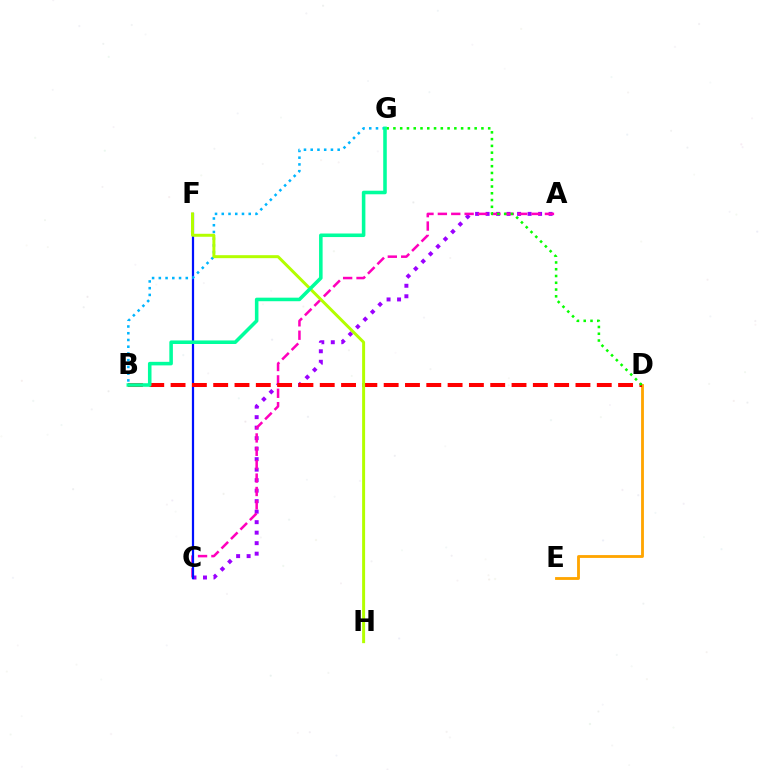{('A', 'C'): [{'color': '#9b00ff', 'line_style': 'dotted', 'thickness': 2.85}, {'color': '#ff00bd', 'line_style': 'dashed', 'thickness': 1.82}], ('C', 'F'): [{'color': '#0010ff', 'line_style': 'solid', 'thickness': 1.6}], ('D', 'E'): [{'color': '#ffa500', 'line_style': 'solid', 'thickness': 2.04}], ('B', 'D'): [{'color': '#ff0000', 'line_style': 'dashed', 'thickness': 2.89}], ('B', 'G'): [{'color': '#00b5ff', 'line_style': 'dotted', 'thickness': 1.83}, {'color': '#00ff9d', 'line_style': 'solid', 'thickness': 2.56}], ('D', 'G'): [{'color': '#08ff00', 'line_style': 'dotted', 'thickness': 1.84}], ('F', 'H'): [{'color': '#b3ff00', 'line_style': 'solid', 'thickness': 2.14}]}